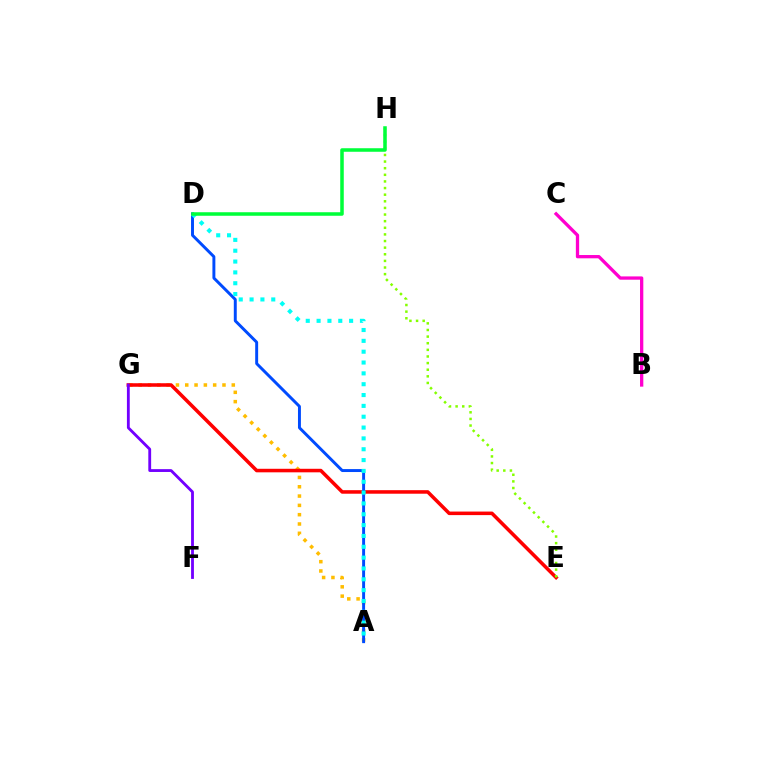{('A', 'G'): [{'color': '#ffbd00', 'line_style': 'dotted', 'thickness': 2.53}], ('E', 'G'): [{'color': '#ff0000', 'line_style': 'solid', 'thickness': 2.55}], ('A', 'D'): [{'color': '#004bff', 'line_style': 'solid', 'thickness': 2.12}, {'color': '#00fff6', 'line_style': 'dotted', 'thickness': 2.94}], ('F', 'G'): [{'color': '#7200ff', 'line_style': 'solid', 'thickness': 2.04}], ('B', 'C'): [{'color': '#ff00cf', 'line_style': 'solid', 'thickness': 2.37}], ('E', 'H'): [{'color': '#84ff00', 'line_style': 'dotted', 'thickness': 1.8}], ('D', 'H'): [{'color': '#00ff39', 'line_style': 'solid', 'thickness': 2.54}]}